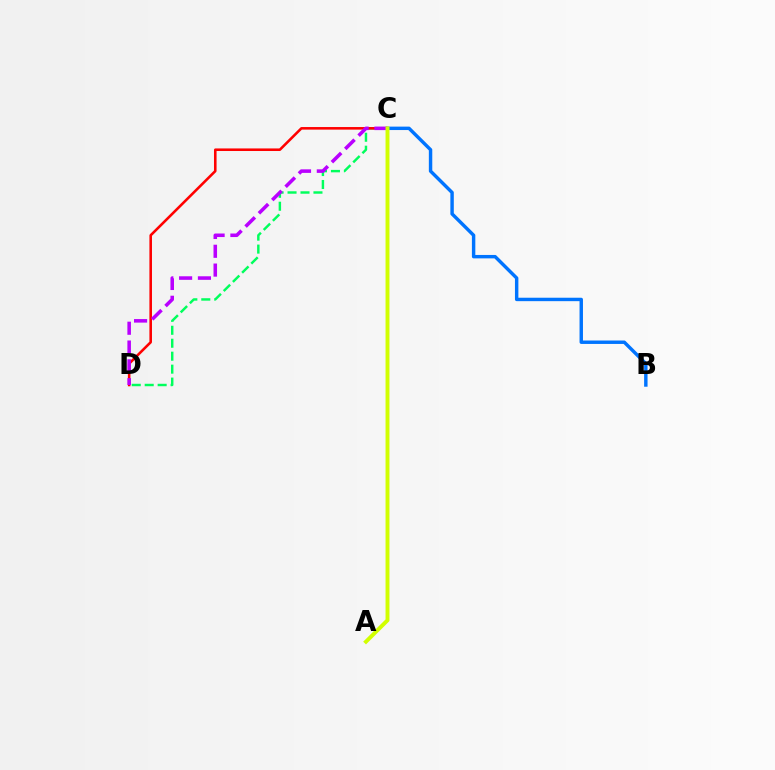{('C', 'D'): [{'color': '#00ff5c', 'line_style': 'dashed', 'thickness': 1.76}, {'color': '#ff0000', 'line_style': 'solid', 'thickness': 1.85}, {'color': '#b900ff', 'line_style': 'dashed', 'thickness': 2.56}], ('B', 'C'): [{'color': '#0074ff', 'line_style': 'solid', 'thickness': 2.47}], ('A', 'C'): [{'color': '#d1ff00', 'line_style': 'solid', 'thickness': 2.82}]}